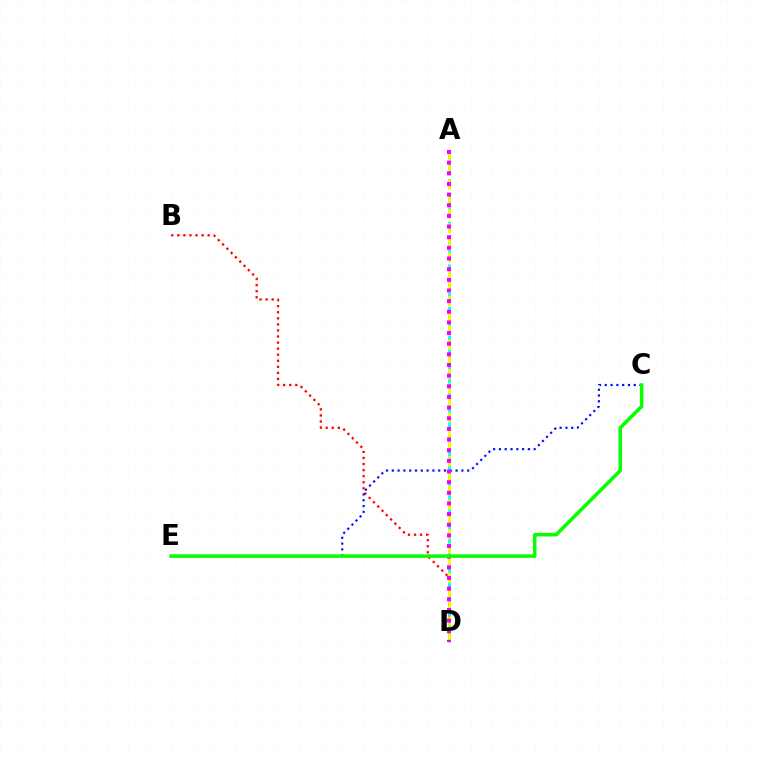{('B', 'D'): [{'color': '#ff0000', 'line_style': 'dotted', 'thickness': 1.65}], ('C', 'E'): [{'color': '#0010ff', 'line_style': 'dotted', 'thickness': 1.58}, {'color': '#08ff00', 'line_style': 'solid', 'thickness': 2.53}], ('A', 'D'): [{'color': '#00fff6', 'line_style': 'dashed', 'thickness': 1.93}, {'color': '#fcf500', 'line_style': 'dashed', 'thickness': 1.98}, {'color': '#ee00ff', 'line_style': 'dotted', 'thickness': 2.89}]}